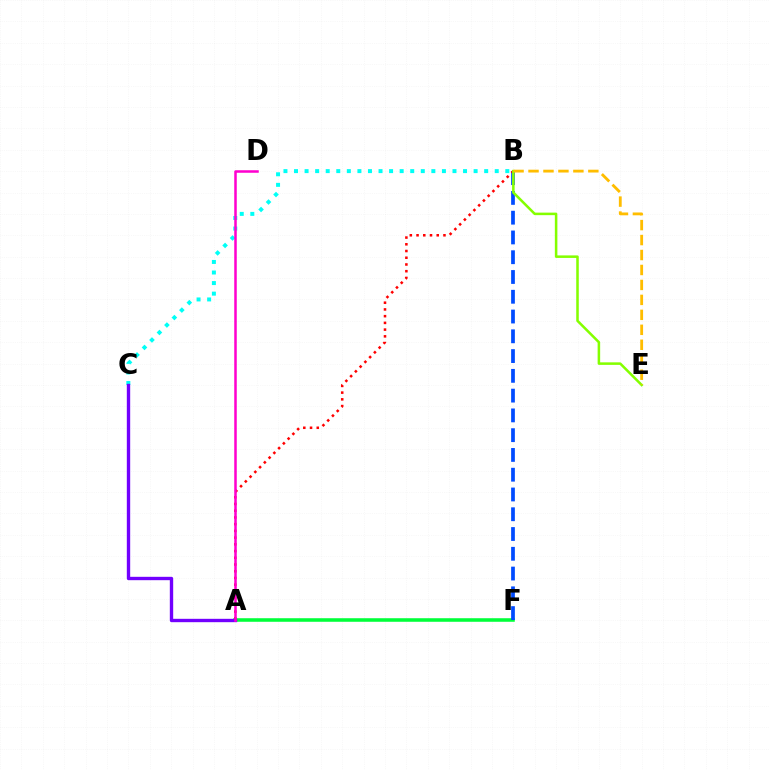{('A', 'F'): [{'color': '#00ff39', 'line_style': 'solid', 'thickness': 2.56}], ('B', 'F'): [{'color': '#004bff', 'line_style': 'dashed', 'thickness': 2.69}], ('A', 'B'): [{'color': '#ff0000', 'line_style': 'dotted', 'thickness': 1.83}], ('B', 'C'): [{'color': '#00fff6', 'line_style': 'dotted', 'thickness': 2.87}], ('B', 'E'): [{'color': '#84ff00', 'line_style': 'solid', 'thickness': 1.83}, {'color': '#ffbd00', 'line_style': 'dashed', 'thickness': 2.03}], ('A', 'C'): [{'color': '#7200ff', 'line_style': 'solid', 'thickness': 2.42}], ('A', 'D'): [{'color': '#ff00cf', 'line_style': 'solid', 'thickness': 1.82}]}